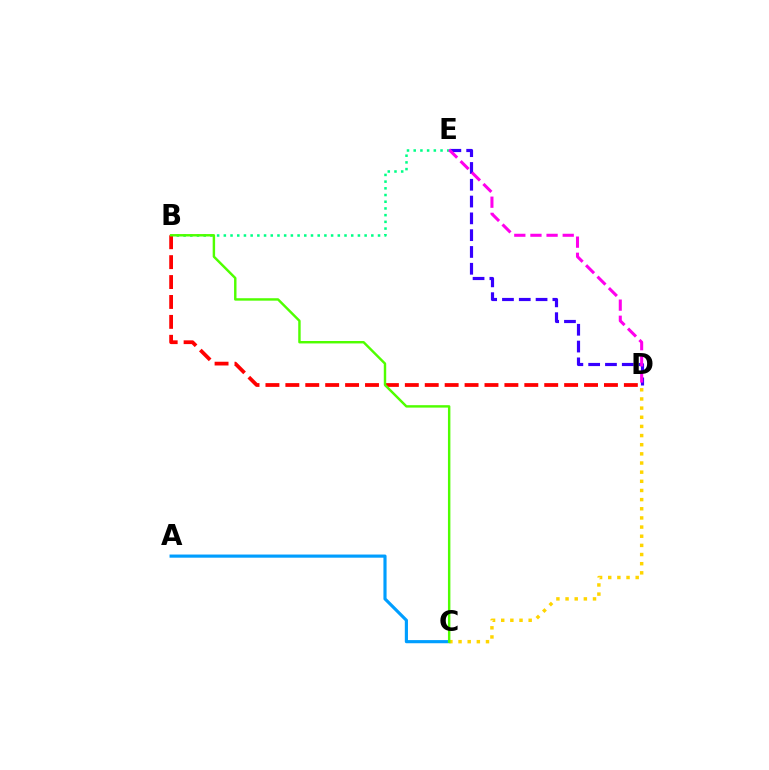{('A', 'C'): [{'color': '#009eff', 'line_style': 'solid', 'thickness': 2.27}], ('B', 'E'): [{'color': '#00ff86', 'line_style': 'dotted', 'thickness': 1.82}], ('C', 'D'): [{'color': '#ffd500', 'line_style': 'dotted', 'thickness': 2.49}], ('B', 'D'): [{'color': '#ff0000', 'line_style': 'dashed', 'thickness': 2.71}], ('D', 'E'): [{'color': '#3700ff', 'line_style': 'dashed', 'thickness': 2.28}, {'color': '#ff00ed', 'line_style': 'dashed', 'thickness': 2.19}], ('B', 'C'): [{'color': '#4fff00', 'line_style': 'solid', 'thickness': 1.75}]}